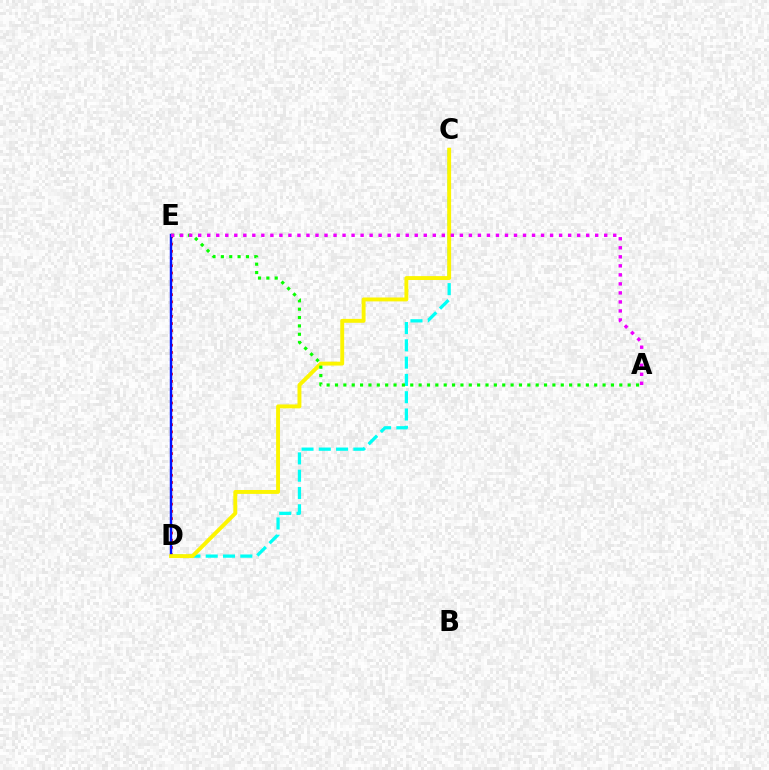{('C', 'D'): [{'color': '#00fff6', 'line_style': 'dashed', 'thickness': 2.35}, {'color': '#fcf500', 'line_style': 'solid', 'thickness': 2.81}], ('D', 'E'): [{'color': '#ff0000', 'line_style': 'dotted', 'thickness': 1.96}, {'color': '#0010ff', 'line_style': 'solid', 'thickness': 1.75}], ('A', 'E'): [{'color': '#08ff00', 'line_style': 'dotted', 'thickness': 2.27}, {'color': '#ee00ff', 'line_style': 'dotted', 'thickness': 2.45}]}